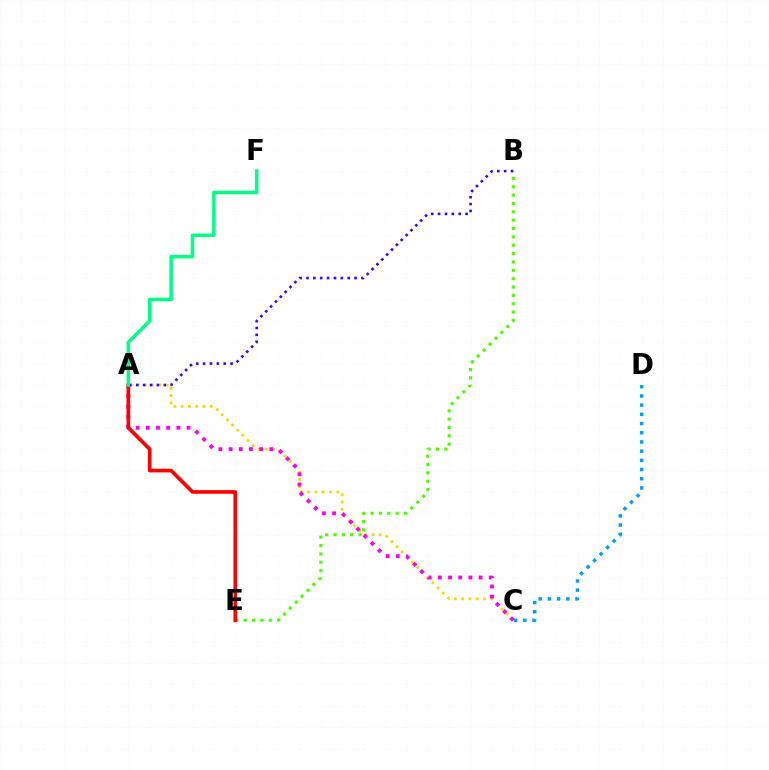{('C', 'D'): [{'color': '#009eff', 'line_style': 'dotted', 'thickness': 2.5}], ('B', 'E'): [{'color': '#4fff00', 'line_style': 'dotted', 'thickness': 2.27}], ('A', 'C'): [{'color': '#ffd500', 'line_style': 'dotted', 'thickness': 1.98}, {'color': '#ff00ed', 'line_style': 'dotted', 'thickness': 2.77}], ('A', 'E'): [{'color': '#ff0000', 'line_style': 'solid', 'thickness': 2.64}], ('A', 'B'): [{'color': '#3700ff', 'line_style': 'dotted', 'thickness': 1.87}], ('A', 'F'): [{'color': '#00ff86', 'line_style': 'solid', 'thickness': 2.53}]}